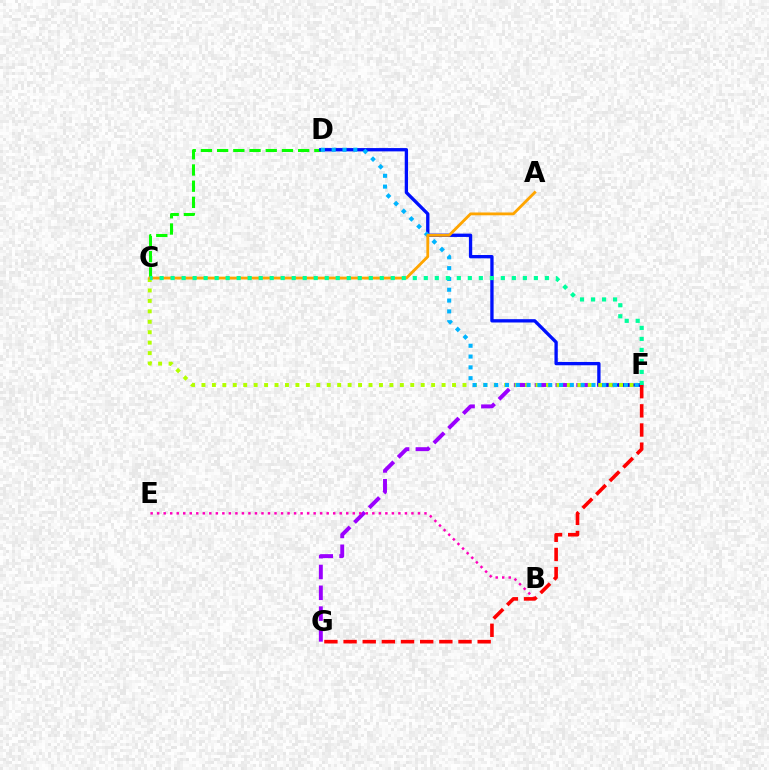{('F', 'G'): [{'color': '#9b00ff', 'line_style': 'dashed', 'thickness': 2.83}, {'color': '#ff0000', 'line_style': 'dashed', 'thickness': 2.6}], ('C', 'D'): [{'color': '#08ff00', 'line_style': 'dashed', 'thickness': 2.2}], ('D', 'F'): [{'color': '#0010ff', 'line_style': 'solid', 'thickness': 2.39}, {'color': '#00b5ff', 'line_style': 'dotted', 'thickness': 2.94}], ('B', 'E'): [{'color': '#ff00bd', 'line_style': 'dotted', 'thickness': 1.77}], ('C', 'F'): [{'color': '#b3ff00', 'line_style': 'dotted', 'thickness': 2.84}, {'color': '#00ff9d', 'line_style': 'dotted', 'thickness': 2.99}], ('A', 'C'): [{'color': '#ffa500', 'line_style': 'solid', 'thickness': 2.03}]}